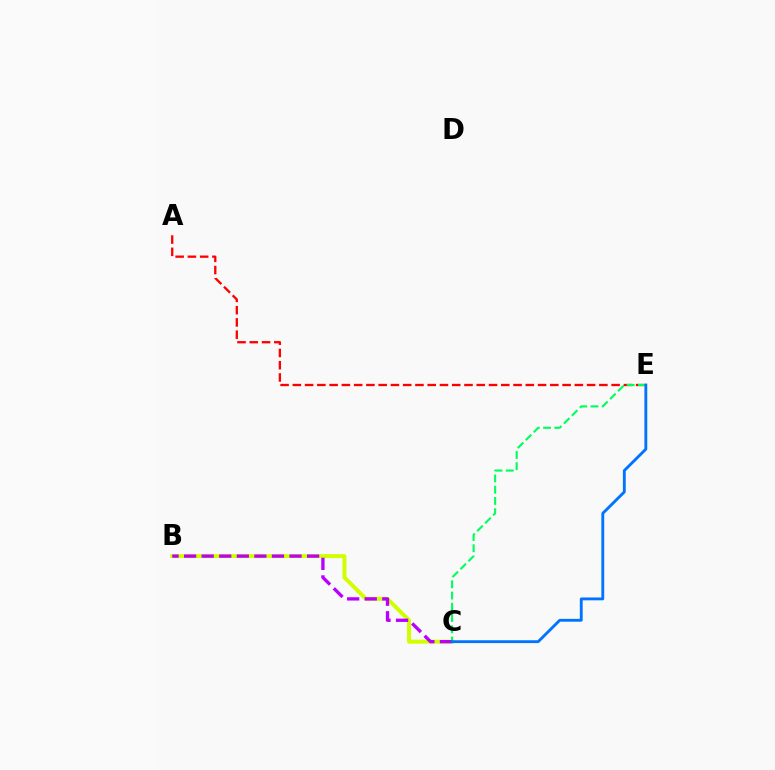{('A', 'E'): [{'color': '#ff0000', 'line_style': 'dashed', 'thickness': 1.67}], ('B', 'C'): [{'color': '#d1ff00', 'line_style': 'solid', 'thickness': 2.86}, {'color': '#b900ff', 'line_style': 'dashed', 'thickness': 2.39}], ('C', 'E'): [{'color': '#00ff5c', 'line_style': 'dashed', 'thickness': 1.53}, {'color': '#0074ff', 'line_style': 'solid', 'thickness': 2.06}]}